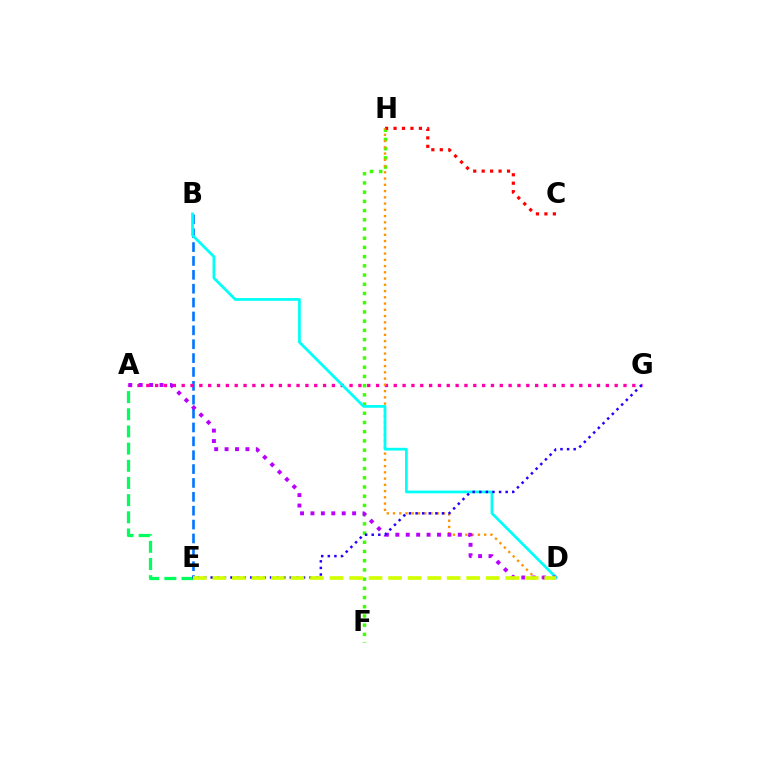{('F', 'H'): [{'color': '#3dff00', 'line_style': 'dotted', 'thickness': 2.5}], ('B', 'E'): [{'color': '#0074ff', 'line_style': 'dashed', 'thickness': 1.88}], ('C', 'H'): [{'color': '#ff0000', 'line_style': 'dotted', 'thickness': 2.3}], ('A', 'G'): [{'color': '#ff00ac', 'line_style': 'dotted', 'thickness': 2.4}], ('D', 'H'): [{'color': '#ff9400', 'line_style': 'dotted', 'thickness': 1.7}], ('B', 'D'): [{'color': '#00fff6', 'line_style': 'solid', 'thickness': 1.97}], ('A', 'E'): [{'color': '#00ff5c', 'line_style': 'dashed', 'thickness': 2.33}], ('A', 'D'): [{'color': '#b900ff', 'line_style': 'dotted', 'thickness': 2.83}], ('E', 'G'): [{'color': '#2500ff', 'line_style': 'dotted', 'thickness': 1.79}], ('D', 'E'): [{'color': '#d1ff00', 'line_style': 'dashed', 'thickness': 2.65}]}